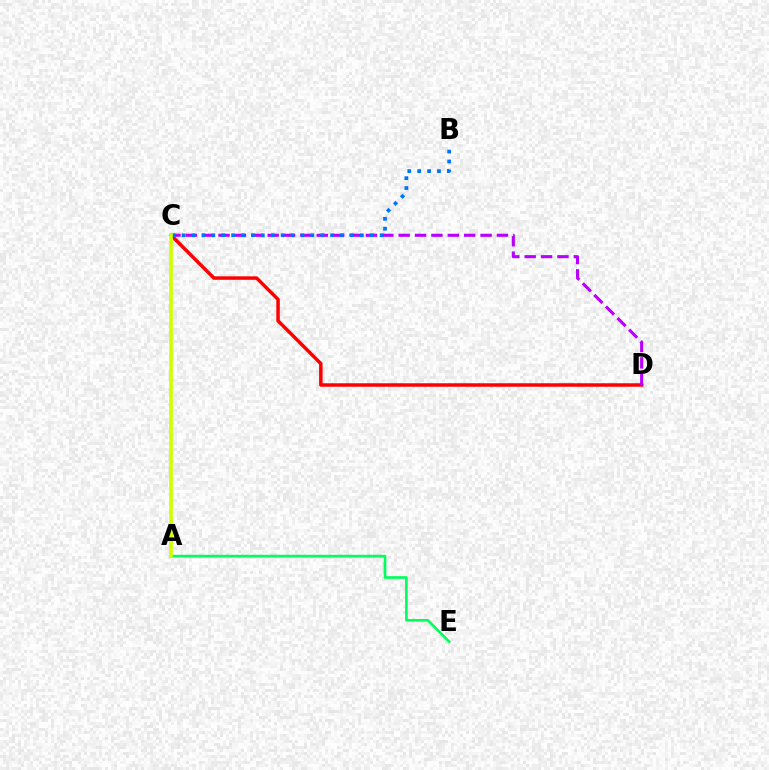{('C', 'D'): [{'color': '#ff0000', 'line_style': 'solid', 'thickness': 2.5}, {'color': '#b900ff', 'line_style': 'dashed', 'thickness': 2.22}], ('A', 'E'): [{'color': '#00ff5c', 'line_style': 'solid', 'thickness': 1.9}], ('B', 'C'): [{'color': '#0074ff', 'line_style': 'dotted', 'thickness': 2.69}], ('A', 'C'): [{'color': '#d1ff00', 'line_style': 'solid', 'thickness': 2.64}]}